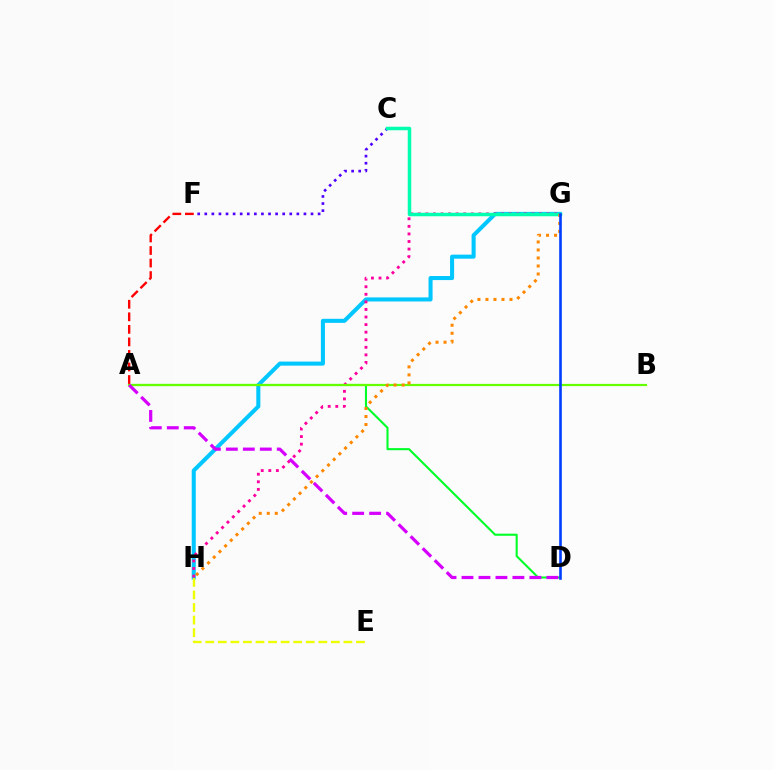{('G', 'H'): [{'color': '#00c7ff', 'line_style': 'solid', 'thickness': 2.92}, {'color': '#ff00a0', 'line_style': 'dotted', 'thickness': 2.06}, {'color': '#ff8800', 'line_style': 'dotted', 'thickness': 2.18}], ('A', 'D'): [{'color': '#00ff27', 'line_style': 'solid', 'thickness': 1.5}, {'color': '#d600ff', 'line_style': 'dashed', 'thickness': 2.31}], ('A', 'B'): [{'color': '#66ff00', 'line_style': 'solid', 'thickness': 1.6}], ('A', 'F'): [{'color': '#ff0000', 'line_style': 'dashed', 'thickness': 1.7}], ('C', 'F'): [{'color': '#4f00ff', 'line_style': 'dotted', 'thickness': 1.92}], ('C', 'G'): [{'color': '#00ffaf', 'line_style': 'solid', 'thickness': 2.52}], ('E', 'H'): [{'color': '#eeff00', 'line_style': 'dashed', 'thickness': 1.71}], ('D', 'G'): [{'color': '#003fff', 'line_style': 'solid', 'thickness': 1.89}]}